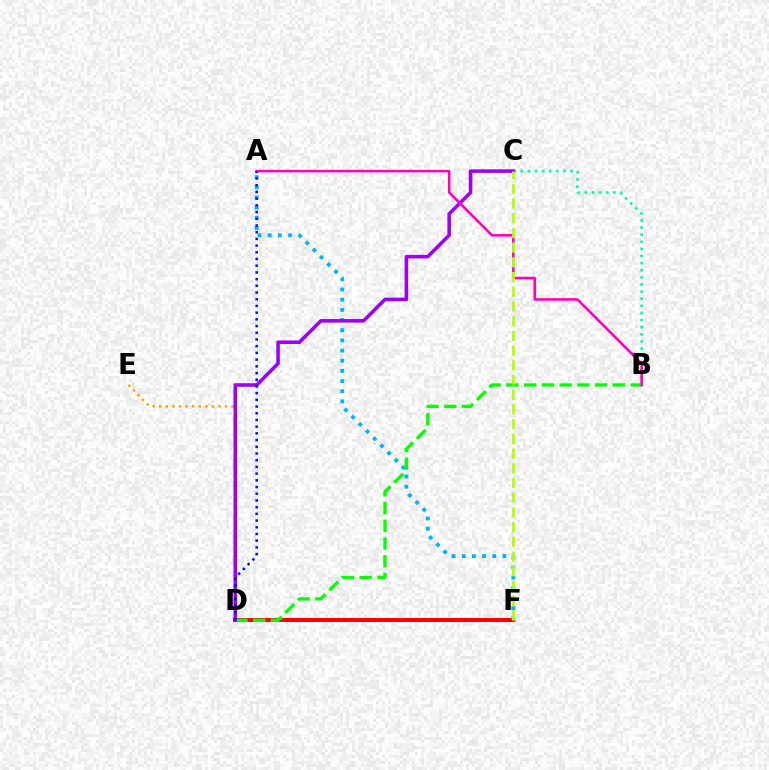{('B', 'C'): [{'color': '#00ff9d', 'line_style': 'dotted', 'thickness': 1.93}], ('D', 'F'): [{'color': '#ff0000', 'line_style': 'solid', 'thickness': 2.88}], ('D', 'E'): [{'color': '#ffa500', 'line_style': 'dotted', 'thickness': 1.79}], ('B', 'D'): [{'color': '#08ff00', 'line_style': 'dashed', 'thickness': 2.41}], ('A', 'F'): [{'color': '#00b5ff', 'line_style': 'dotted', 'thickness': 2.76}], ('C', 'D'): [{'color': '#9b00ff', 'line_style': 'solid', 'thickness': 2.56}], ('A', 'B'): [{'color': '#ff00bd', 'line_style': 'solid', 'thickness': 1.85}], ('A', 'D'): [{'color': '#0010ff', 'line_style': 'dotted', 'thickness': 1.82}], ('C', 'F'): [{'color': '#b3ff00', 'line_style': 'dashed', 'thickness': 2.0}]}